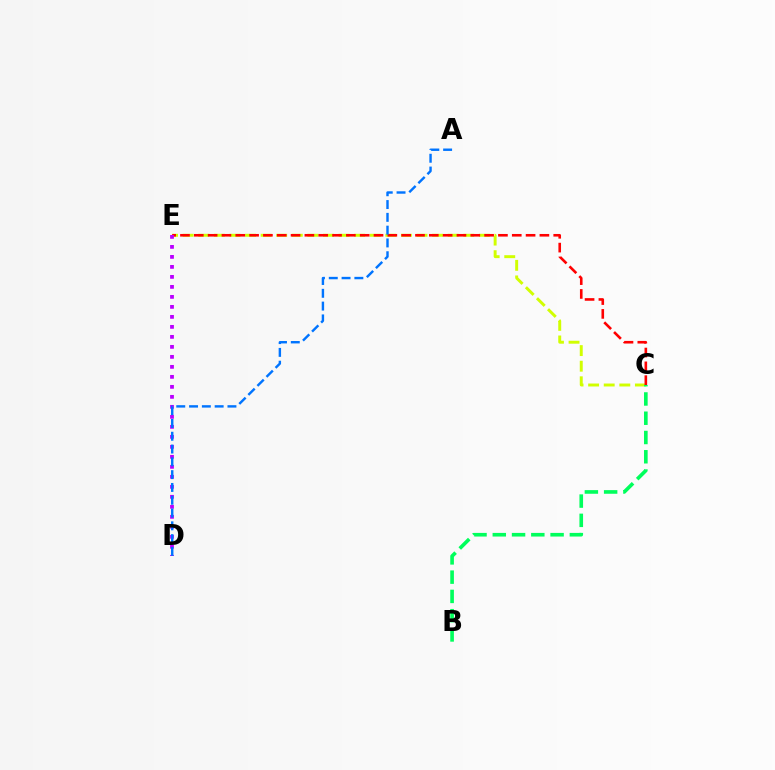{('C', 'E'): [{'color': '#d1ff00', 'line_style': 'dashed', 'thickness': 2.12}, {'color': '#ff0000', 'line_style': 'dashed', 'thickness': 1.88}], ('D', 'E'): [{'color': '#b900ff', 'line_style': 'dotted', 'thickness': 2.72}], ('A', 'D'): [{'color': '#0074ff', 'line_style': 'dashed', 'thickness': 1.74}], ('B', 'C'): [{'color': '#00ff5c', 'line_style': 'dashed', 'thickness': 2.62}]}